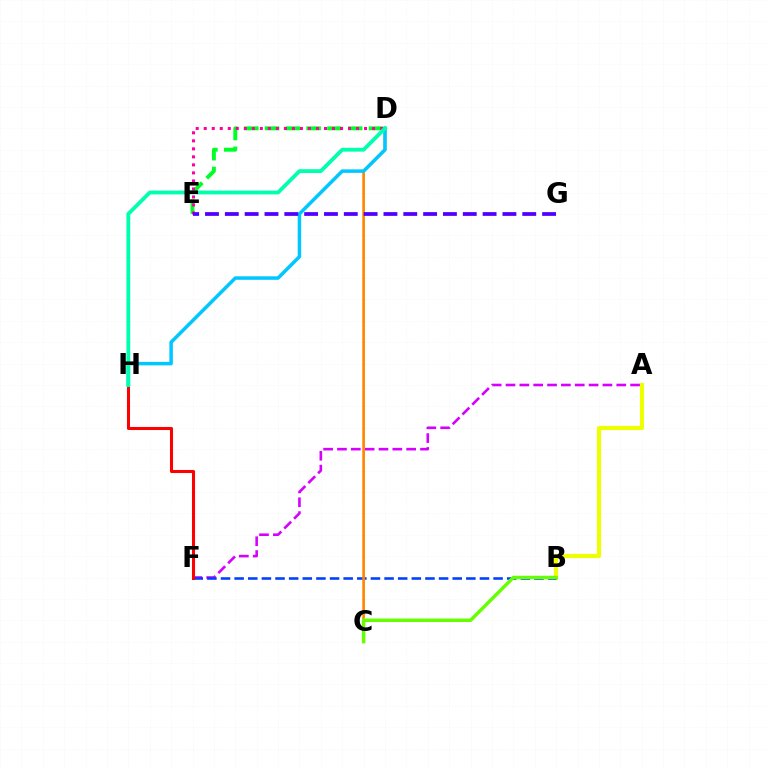{('A', 'F'): [{'color': '#d600ff', 'line_style': 'dashed', 'thickness': 1.88}], ('A', 'B'): [{'color': '#eeff00', 'line_style': 'solid', 'thickness': 2.97}], ('B', 'F'): [{'color': '#003fff', 'line_style': 'dashed', 'thickness': 1.85}], ('F', 'H'): [{'color': '#ff0000', 'line_style': 'solid', 'thickness': 2.19}], ('C', 'D'): [{'color': '#ff8800', 'line_style': 'solid', 'thickness': 1.93}], ('D', 'E'): [{'color': '#00ff27', 'line_style': 'dashed', 'thickness': 2.82}, {'color': '#ff00a0', 'line_style': 'dotted', 'thickness': 2.18}], ('B', 'C'): [{'color': '#66ff00', 'line_style': 'solid', 'thickness': 2.48}], ('D', 'H'): [{'color': '#00c7ff', 'line_style': 'solid', 'thickness': 2.52}, {'color': '#00ffaf', 'line_style': 'solid', 'thickness': 2.75}], ('E', 'G'): [{'color': '#4f00ff', 'line_style': 'dashed', 'thickness': 2.69}]}